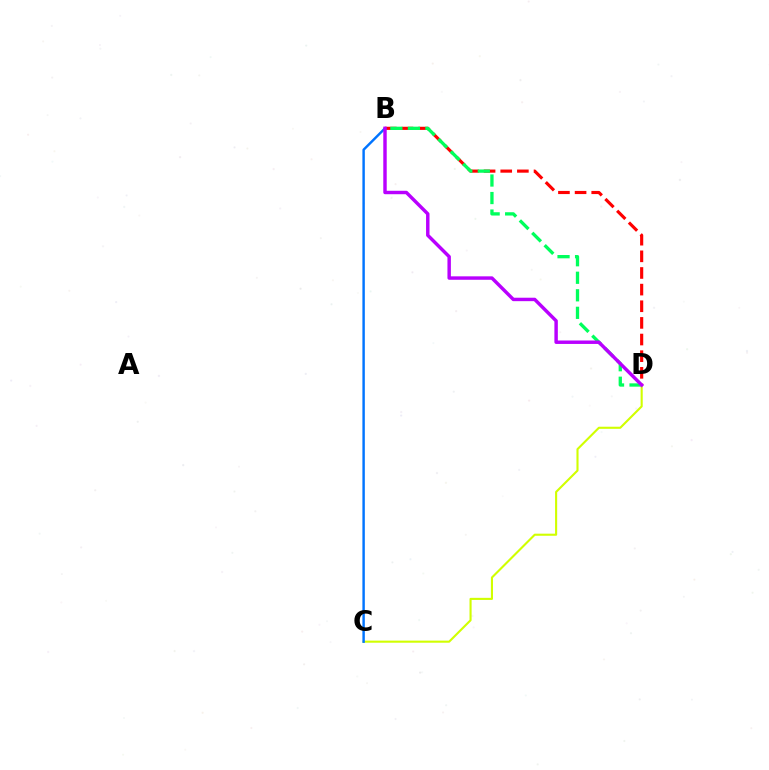{('B', 'D'): [{'color': '#ff0000', 'line_style': 'dashed', 'thickness': 2.26}, {'color': '#00ff5c', 'line_style': 'dashed', 'thickness': 2.38}, {'color': '#b900ff', 'line_style': 'solid', 'thickness': 2.48}], ('C', 'D'): [{'color': '#d1ff00', 'line_style': 'solid', 'thickness': 1.52}], ('B', 'C'): [{'color': '#0074ff', 'line_style': 'solid', 'thickness': 1.75}]}